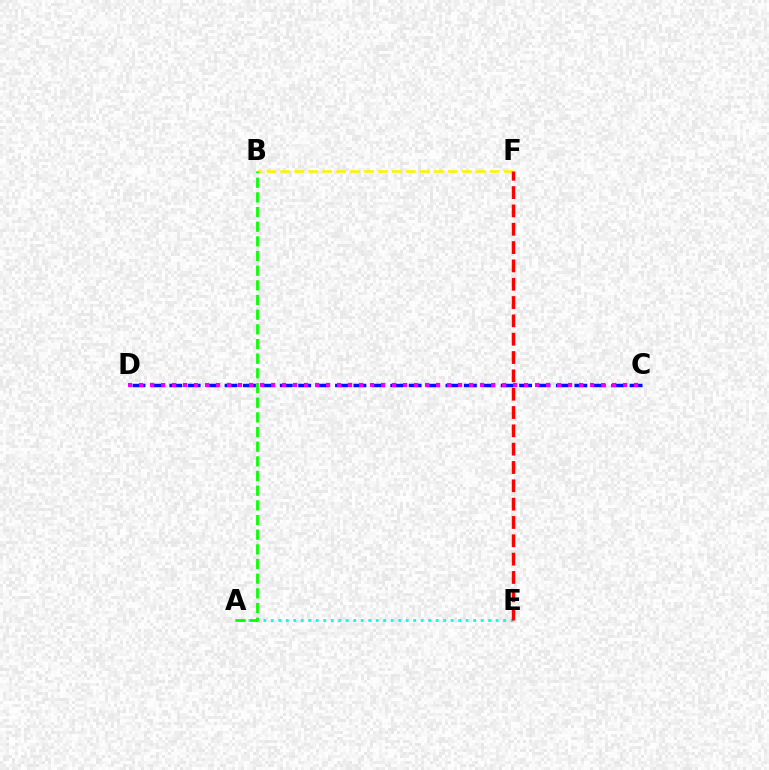{('B', 'F'): [{'color': '#fcf500', 'line_style': 'dashed', 'thickness': 1.9}], ('C', 'D'): [{'color': '#0010ff', 'line_style': 'dashed', 'thickness': 2.5}, {'color': '#ee00ff', 'line_style': 'dotted', 'thickness': 2.99}], ('A', 'E'): [{'color': '#00fff6', 'line_style': 'dotted', 'thickness': 2.04}], ('E', 'F'): [{'color': '#ff0000', 'line_style': 'dashed', 'thickness': 2.49}], ('A', 'B'): [{'color': '#08ff00', 'line_style': 'dashed', 'thickness': 1.99}]}